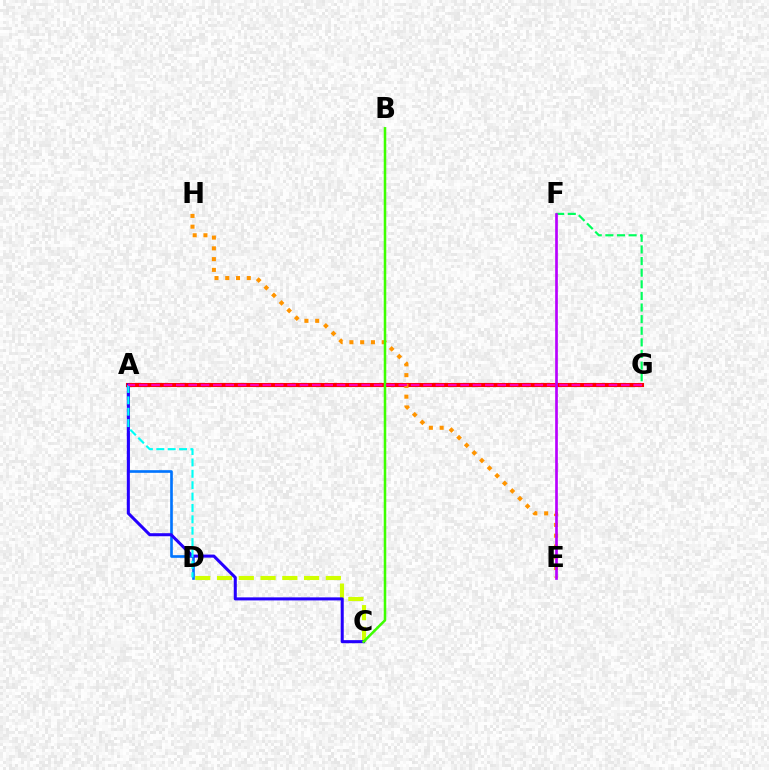{('A', 'G'): [{'color': '#ff0000', 'line_style': 'solid', 'thickness': 2.95}, {'color': '#ff00ac', 'line_style': 'dashed', 'thickness': 1.68}], ('F', 'G'): [{'color': '#00ff5c', 'line_style': 'dashed', 'thickness': 1.58}], ('E', 'H'): [{'color': '#ff9400', 'line_style': 'dotted', 'thickness': 2.93}], ('A', 'D'): [{'color': '#0074ff', 'line_style': 'solid', 'thickness': 1.91}, {'color': '#00fff6', 'line_style': 'dashed', 'thickness': 1.55}], ('E', 'F'): [{'color': '#b900ff', 'line_style': 'solid', 'thickness': 1.92}], ('C', 'D'): [{'color': '#d1ff00', 'line_style': 'dashed', 'thickness': 2.96}], ('A', 'C'): [{'color': '#2500ff', 'line_style': 'solid', 'thickness': 2.19}], ('B', 'C'): [{'color': '#3dff00', 'line_style': 'solid', 'thickness': 1.82}]}